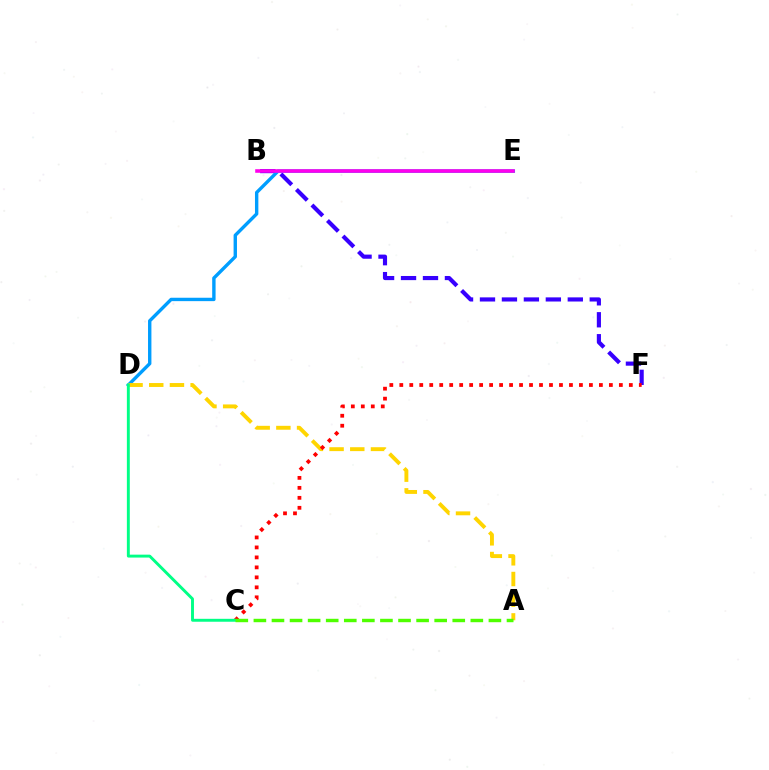{('B', 'F'): [{'color': '#3700ff', 'line_style': 'dashed', 'thickness': 2.98}], ('D', 'E'): [{'color': '#009eff', 'line_style': 'solid', 'thickness': 2.44}], ('A', 'D'): [{'color': '#ffd500', 'line_style': 'dashed', 'thickness': 2.81}], ('C', 'F'): [{'color': '#ff0000', 'line_style': 'dotted', 'thickness': 2.71}], ('C', 'D'): [{'color': '#00ff86', 'line_style': 'solid', 'thickness': 2.1}], ('A', 'C'): [{'color': '#4fff00', 'line_style': 'dashed', 'thickness': 2.46}], ('B', 'E'): [{'color': '#ff00ed', 'line_style': 'solid', 'thickness': 2.58}]}